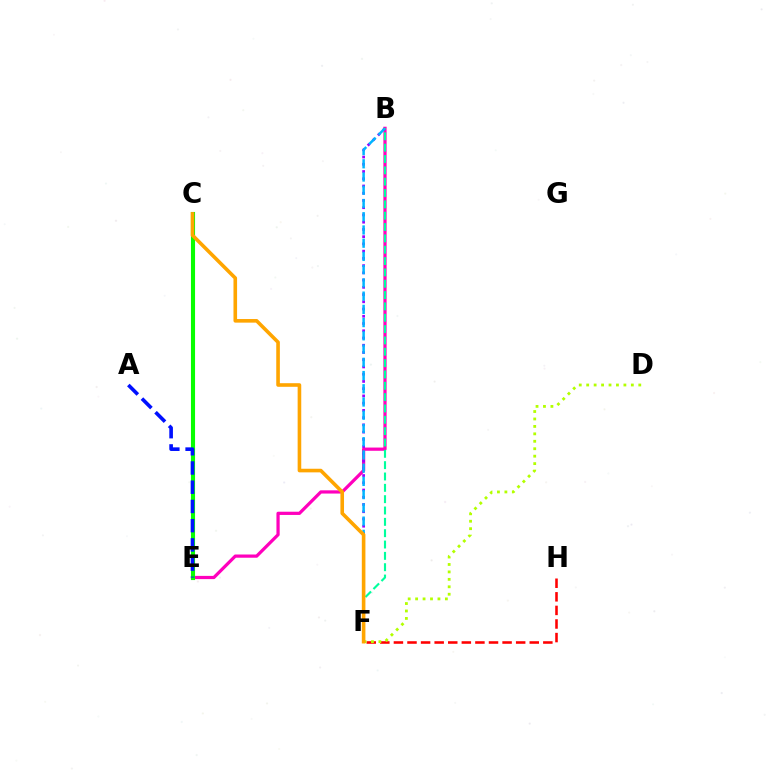{('F', 'H'): [{'color': '#ff0000', 'line_style': 'dashed', 'thickness': 1.85}], ('B', 'E'): [{'color': '#ff00bd', 'line_style': 'solid', 'thickness': 2.32}], ('D', 'F'): [{'color': '#b3ff00', 'line_style': 'dotted', 'thickness': 2.02}], ('B', 'F'): [{'color': '#9b00ff', 'line_style': 'dotted', 'thickness': 1.97}, {'color': '#00b5ff', 'line_style': 'dashed', 'thickness': 1.8}, {'color': '#00ff9d', 'line_style': 'dashed', 'thickness': 1.54}], ('C', 'E'): [{'color': '#08ff00', 'line_style': 'solid', 'thickness': 2.96}], ('A', 'E'): [{'color': '#0010ff', 'line_style': 'dashed', 'thickness': 2.61}], ('C', 'F'): [{'color': '#ffa500', 'line_style': 'solid', 'thickness': 2.6}]}